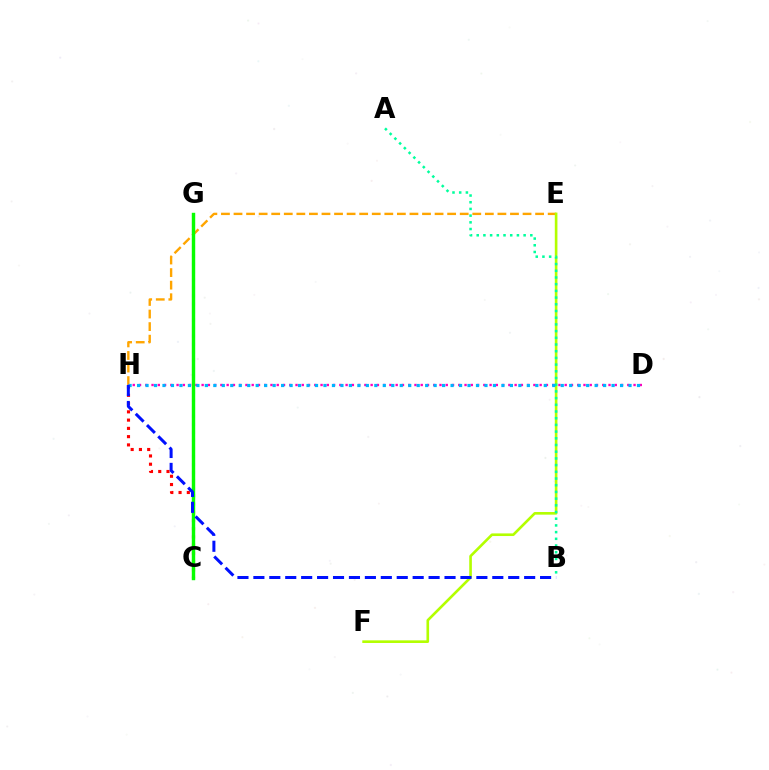{('E', 'H'): [{'color': '#ffa500', 'line_style': 'dashed', 'thickness': 1.71}], ('E', 'F'): [{'color': '#b3ff00', 'line_style': 'solid', 'thickness': 1.89}], ('A', 'B'): [{'color': '#00ff9d', 'line_style': 'dotted', 'thickness': 1.82}], ('C', 'H'): [{'color': '#ff0000', 'line_style': 'dotted', 'thickness': 2.25}], ('C', 'G'): [{'color': '#9b00ff', 'line_style': 'dotted', 'thickness': 2.18}, {'color': '#08ff00', 'line_style': 'solid', 'thickness': 2.46}], ('D', 'H'): [{'color': '#ff00bd', 'line_style': 'dotted', 'thickness': 1.7}, {'color': '#00b5ff', 'line_style': 'dotted', 'thickness': 2.3}], ('B', 'H'): [{'color': '#0010ff', 'line_style': 'dashed', 'thickness': 2.16}]}